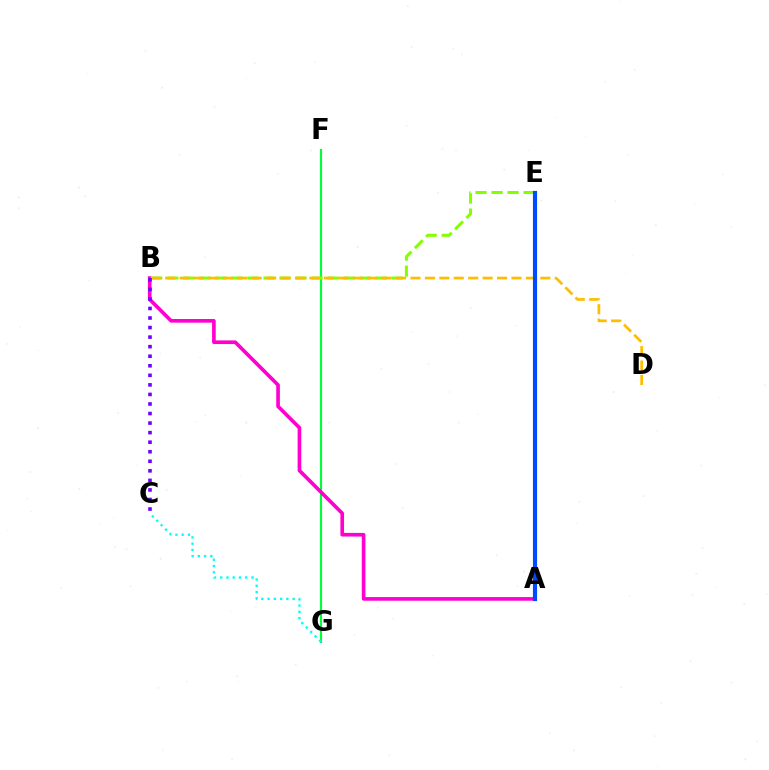{('F', 'G'): [{'color': '#00ff39', 'line_style': 'solid', 'thickness': 1.54}], ('A', 'B'): [{'color': '#ff00cf', 'line_style': 'solid', 'thickness': 2.63}], ('B', 'E'): [{'color': '#84ff00', 'line_style': 'dashed', 'thickness': 2.18}], ('B', 'D'): [{'color': '#ffbd00', 'line_style': 'dashed', 'thickness': 1.96}], ('A', 'E'): [{'color': '#ff0000', 'line_style': 'solid', 'thickness': 2.68}, {'color': '#004bff', 'line_style': 'solid', 'thickness': 2.99}], ('B', 'C'): [{'color': '#7200ff', 'line_style': 'dotted', 'thickness': 2.6}], ('C', 'G'): [{'color': '#00fff6', 'line_style': 'dotted', 'thickness': 1.7}]}